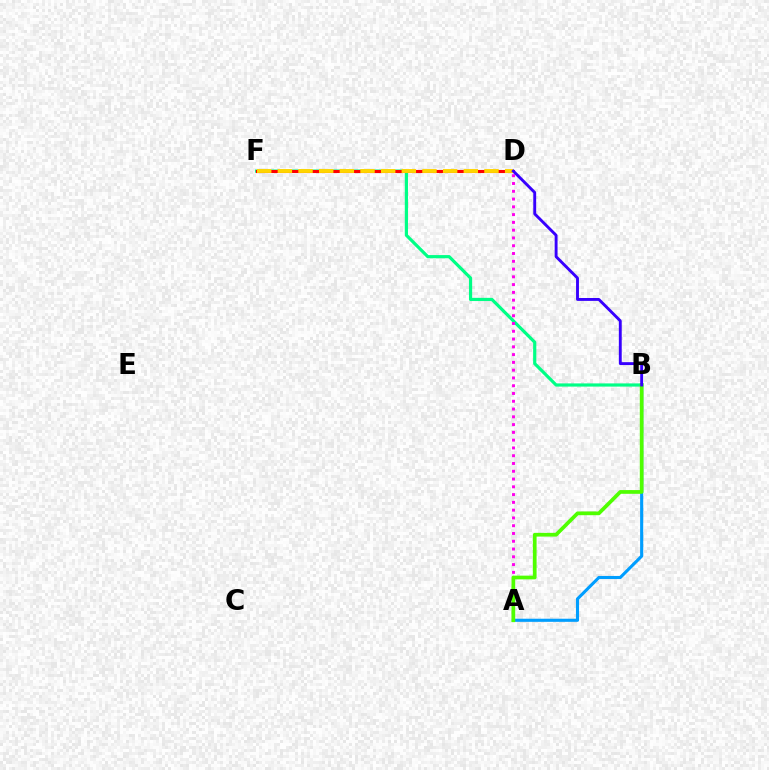{('B', 'F'): [{'color': '#00ff86', 'line_style': 'solid', 'thickness': 2.29}], ('A', 'B'): [{'color': '#009eff', 'line_style': 'solid', 'thickness': 2.24}, {'color': '#4fff00', 'line_style': 'solid', 'thickness': 2.68}], ('A', 'D'): [{'color': '#ff00ed', 'line_style': 'dotted', 'thickness': 2.11}], ('D', 'F'): [{'color': '#ff0000', 'line_style': 'solid', 'thickness': 2.22}, {'color': '#ffd500', 'line_style': 'dashed', 'thickness': 2.81}], ('B', 'D'): [{'color': '#3700ff', 'line_style': 'solid', 'thickness': 2.08}]}